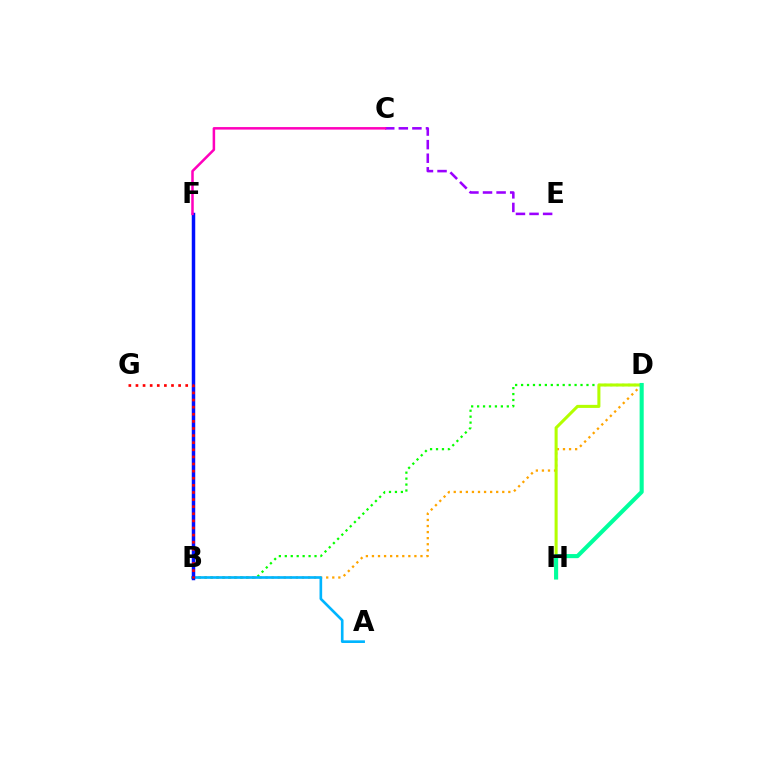{('B', 'D'): [{'color': '#08ff00', 'line_style': 'dotted', 'thickness': 1.61}, {'color': '#ffa500', 'line_style': 'dotted', 'thickness': 1.65}], ('D', 'H'): [{'color': '#b3ff00', 'line_style': 'solid', 'thickness': 2.2}, {'color': '#00ff9d', 'line_style': 'solid', 'thickness': 2.95}], ('C', 'E'): [{'color': '#9b00ff', 'line_style': 'dashed', 'thickness': 1.85}], ('A', 'B'): [{'color': '#00b5ff', 'line_style': 'solid', 'thickness': 1.91}], ('B', 'F'): [{'color': '#0010ff', 'line_style': 'solid', 'thickness': 2.5}], ('B', 'G'): [{'color': '#ff0000', 'line_style': 'dotted', 'thickness': 1.93}], ('C', 'F'): [{'color': '#ff00bd', 'line_style': 'solid', 'thickness': 1.81}]}